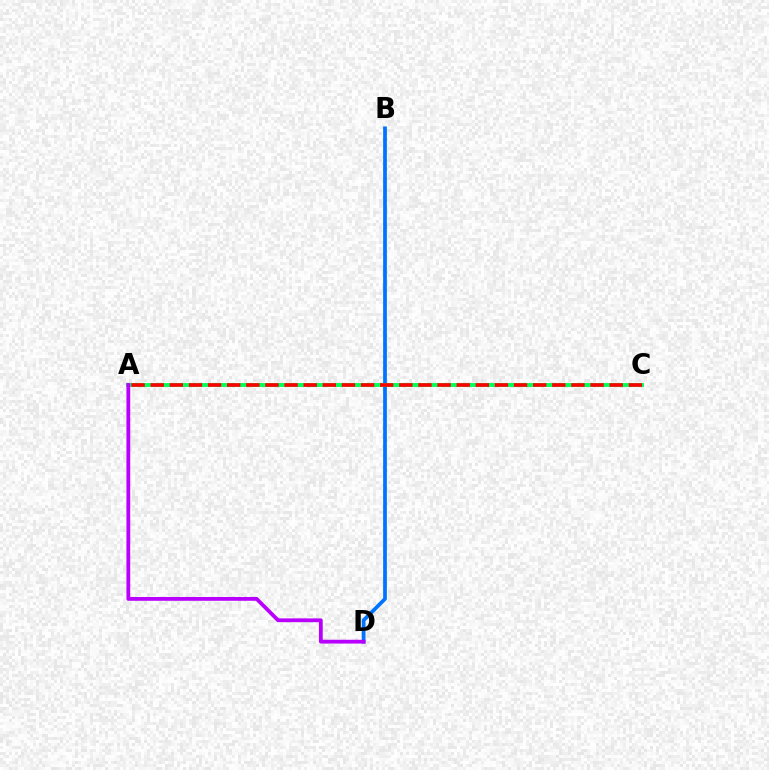{('B', 'D'): [{'color': '#0074ff', 'line_style': 'solid', 'thickness': 2.69}], ('A', 'C'): [{'color': '#d1ff00', 'line_style': 'dotted', 'thickness': 2.65}, {'color': '#00ff5c', 'line_style': 'solid', 'thickness': 2.8}, {'color': '#ff0000', 'line_style': 'dashed', 'thickness': 2.6}], ('A', 'D'): [{'color': '#b900ff', 'line_style': 'solid', 'thickness': 2.73}]}